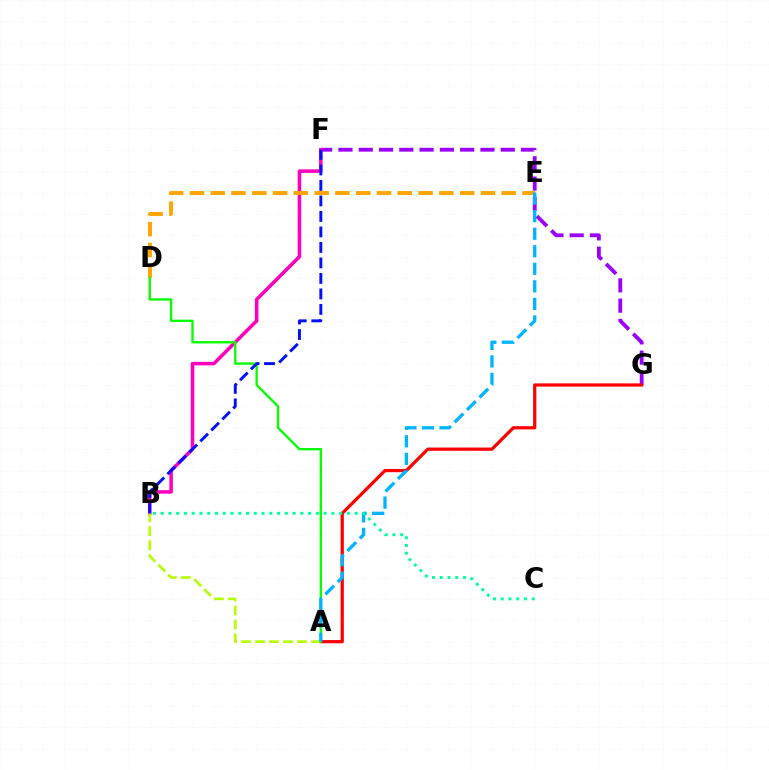{('F', 'G'): [{'color': '#9b00ff', 'line_style': 'dashed', 'thickness': 2.76}], ('B', 'F'): [{'color': '#ff00bd', 'line_style': 'solid', 'thickness': 2.55}, {'color': '#0010ff', 'line_style': 'dashed', 'thickness': 2.11}], ('D', 'E'): [{'color': '#ffa500', 'line_style': 'dashed', 'thickness': 2.82}], ('A', 'G'): [{'color': '#ff0000', 'line_style': 'solid', 'thickness': 2.33}], ('A', 'B'): [{'color': '#b3ff00', 'line_style': 'dashed', 'thickness': 1.9}], ('A', 'D'): [{'color': '#08ff00', 'line_style': 'solid', 'thickness': 1.7}], ('A', 'E'): [{'color': '#00b5ff', 'line_style': 'dashed', 'thickness': 2.38}], ('B', 'C'): [{'color': '#00ff9d', 'line_style': 'dotted', 'thickness': 2.11}]}